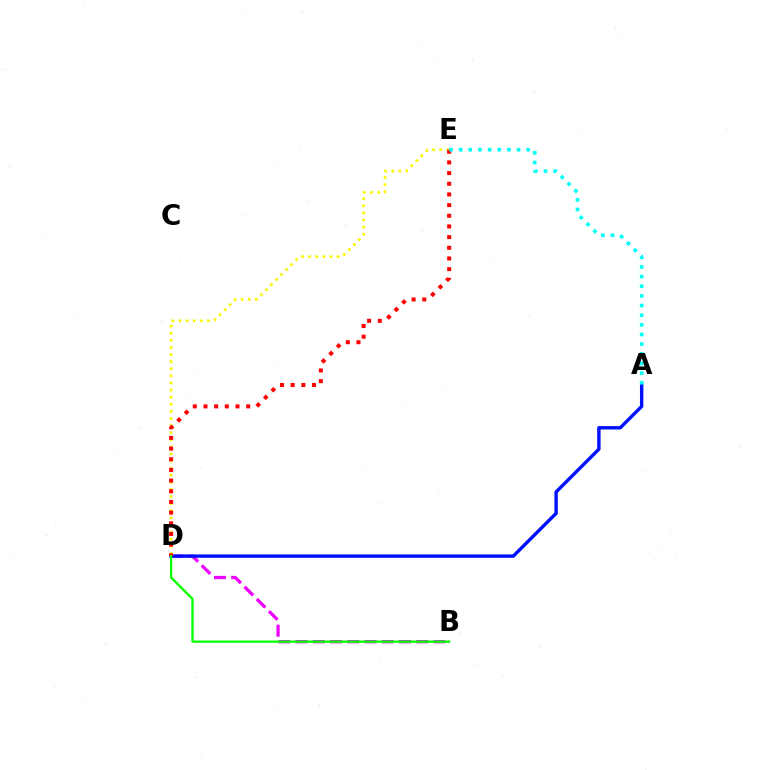{('B', 'D'): [{'color': '#ee00ff', 'line_style': 'dashed', 'thickness': 2.34}, {'color': '#08ff00', 'line_style': 'solid', 'thickness': 1.67}], ('A', 'D'): [{'color': '#0010ff', 'line_style': 'solid', 'thickness': 2.45}], ('D', 'E'): [{'color': '#fcf500', 'line_style': 'dotted', 'thickness': 1.93}, {'color': '#ff0000', 'line_style': 'dotted', 'thickness': 2.9}], ('A', 'E'): [{'color': '#00fff6', 'line_style': 'dotted', 'thickness': 2.62}]}